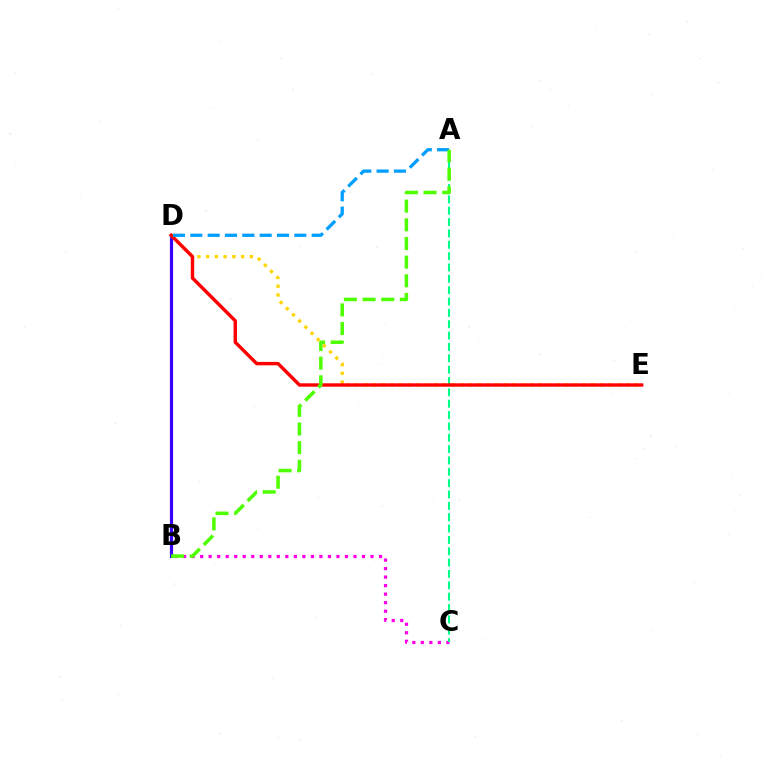{('B', 'C'): [{'color': '#ff00ed', 'line_style': 'dotted', 'thickness': 2.31}], ('B', 'D'): [{'color': '#3700ff', 'line_style': 'solid', 'thickness': 2.3}], ('D', 'E'): [{'color': '#ffd500', 'line_style': 'dotted', 'thickness': 2.38}, {'color': '#ff0000', 'line_style': 'solid', 'thickness': 2.45}], ('A', 'C'): [{'color': '#00ff86', 'line_style': 'dashed', 'thickness': 1.54}], ('A', 'D'): [{'color': '#009eff', 'line_style': 'dashed', 'thickness': 2.36}], ('A', 'B'): [{'color': '#4fff00', 'line_style': 'dashed', 'thickness': 2.53}]}